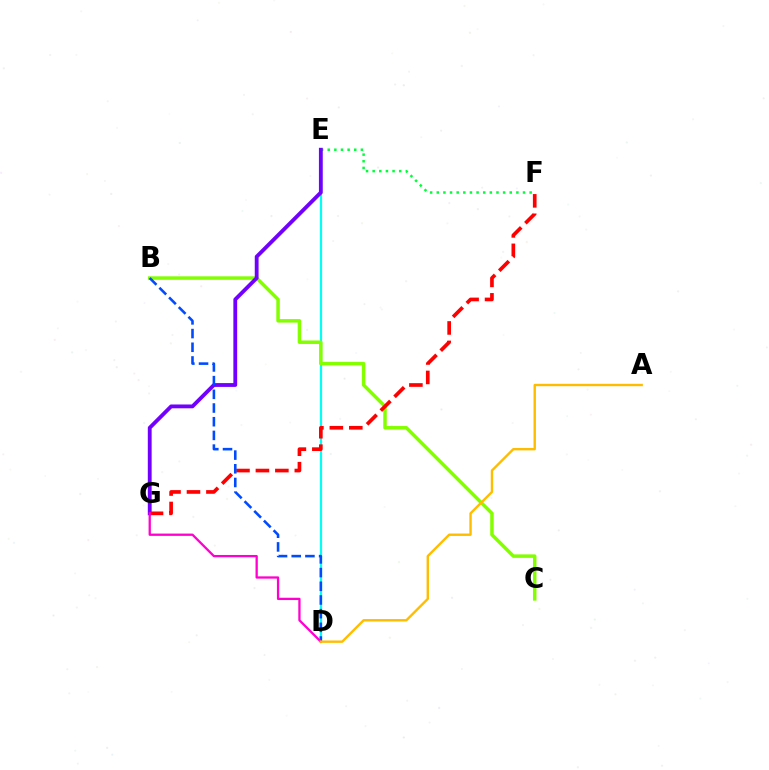{('D', 'E'): [{'color': '#00fff6', 'line_style': 'solid', 'thickness': 1.59}], ('E', 'F'): [{'color': '#00ff39', 'line_style': 'dotted', 'thickness': 1.8}], ('B', 'C'): [{'color': '#84ff00', 'line_style': 'solid', 'thickness': 2.51}], ('E', 'G'): [{'color': '#7200ff', 'line_style': 'solid', 'thickness': 2.75}], ('F', 'G'): [{'color': '#ff0000', 'line_style': 'dashed', 'thickness': 2.64}], ('B', 'D'): [{'color': '#004bff', 'line_style': 'dashed', 'thickness': 1.86}], ('D', 'G'): [{'color': '#ff00cf', 'line_style': 'solid', 'thickness': 1.65}], ('A', 'D'): [{'color': '#ffbd00', 'line_style': 'solid', 'thickness': 1.72}]}